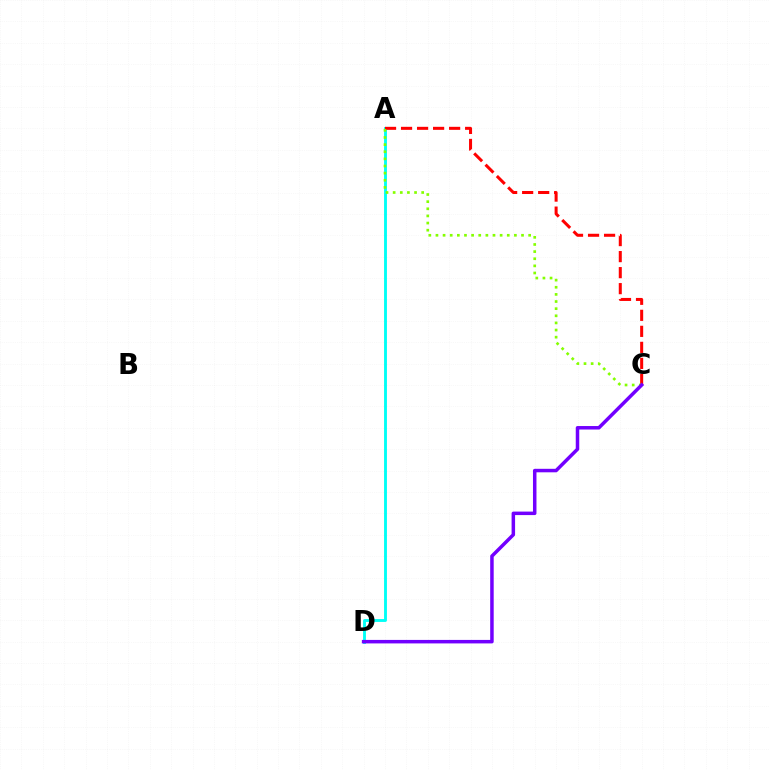{('A', 'D'): [{'color': '#00fff6', 'line_style': 'solid', 'thickness': 2.07}], ('A', 'C'): [{'color': '#ff0000', 'line_style': 'dashed', 'thickness': 2.18}, {'color': '#84ff00', 'line_style': 'dotted', 'thickness': 1.94}], ('C', 'D'): [{'color': '#7200ff', 'line_style': 'solid', 'thickness': 2.52}]}